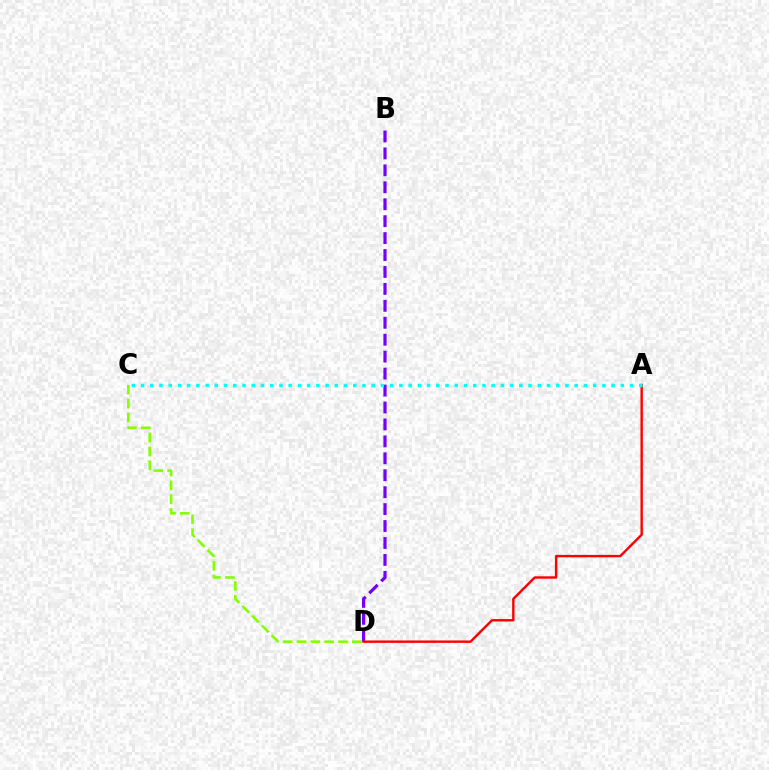{('C', 'D'): [{'color': '#84ff00', 'line_style': 'dashed', 'thickness': 1.88}], ('B', 'D'): [{'color': '#7200ff', 'line_style': 'dashed', 'thickness': 2.3}], ('A', 'D'): [{'color': '#ff0000', 'line_style': 'solid', 'thickness': 1.73}], ('A', 'C'): [{'color': '#00fff6', 'line_style': 'dotted', 'thickness': 2.51}]}